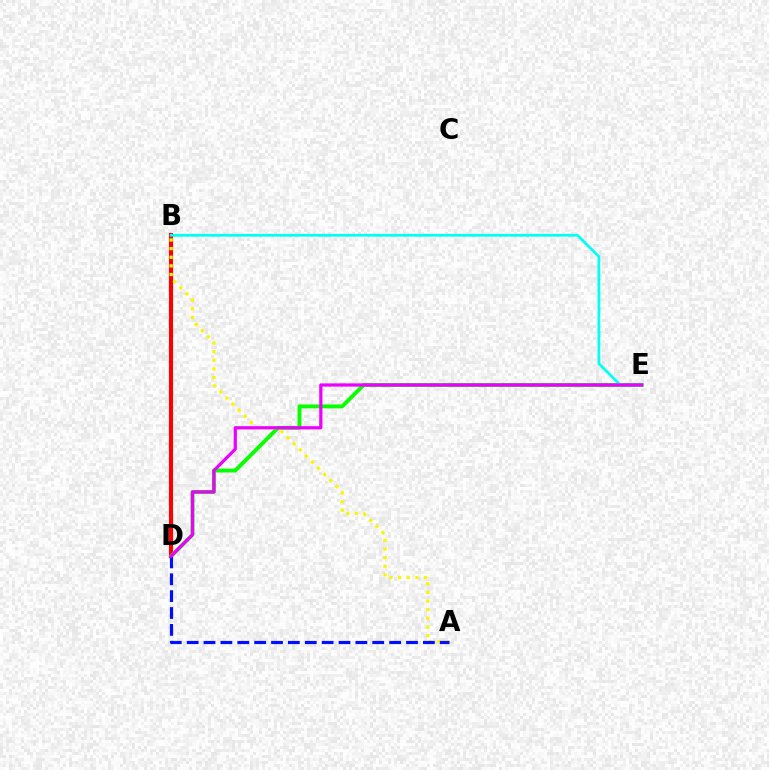{('B', 'D'): [{'color': '#ff0000', 'line_style': 'solid', 'thickness': 2.96}], ('D', 'E'): [{'color': '#08ff00', 'line_style': 'solid', 'thickness': 2.78}, {'color': '#ee00ff', 'line_style': 'solid', 'thickness': 2.31}], ('A', 'B'): [{'color': '#fcf500', 'line_style': 'dotted', 'thickness': 2.34}], ('B', 'E'): [{'color': '#00fff6', 'line_style': 'solid', 'thickness': 1.97}], ('A', 'D'): [{'color': '#0010ff', 'line_style': 'dashed', 'thickness': 2.29}]}